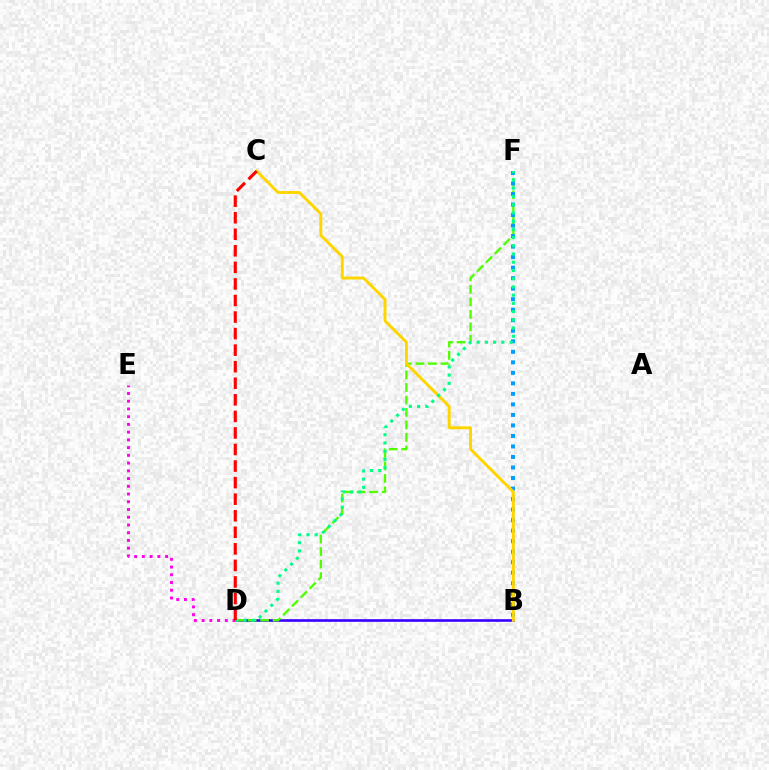{('B', 'D'): [{'color': '#3700ff', 'line_style': 'solid', 'thickness': 1.89}], ('D', 'F'): [{'color': '#4fff00', 'line_style': 'dashed', 'thickness': 1.7}, {'color': '#00ff86', 'line_style': 'dotted', 'thickness': 2.24}], ('B', 'F'): [{'color': '#009eff', 'line_style': 'dotted', 'thickness': 2.86}], ('B', 'C'): [{'color': '#ffd500', 'line_style': 'solid', 'thickness': 2.11}], ('D', 'E'): [{'color': '#ff00ed', 'line_style': 'dotted', 'thickness': 2.1}], ('C', 'D'): [{'color': '#ff0000', 'line_style': 'dashed', 'thickness': 2.25}]}